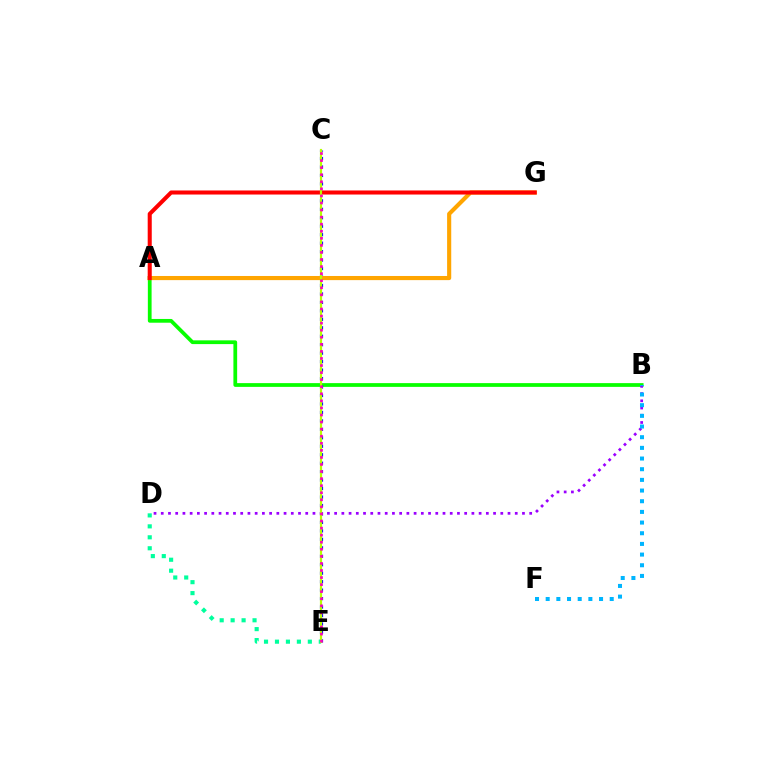{('A', 'B'): [{'color': '#08ff00', 'line_style': 'solid', 'thickness': 2.7}], ('C', 'E'): [{'color': '#0010ff', 'line_style': 'dotted', 'thickness': 2.3}, {'color': '#b3ff00', 'line_style': 'solid', 'thickness': 1.57}, {'color': '#ff00bd', 'line_style': 'dotted', 'thickness': 1.92}], ('D', 'E'): [{'color': '#00ff9d', 'line_style': 'dotted', 'thickness': 2.98}], ('B', 'D'): [{'color': '#9b00ff', 'line_style': 'dotted', 'thickness': 1.96}], ('B', 'F'): [{'color': '#00b5ff', 'line_style': 'dotted', 'thickness': 2.9}], ('A', 'G'): [{'color': '#ffa500', 'line_style': 'solid', 'thickness': 2.97}, {'color': '#ff0000', 'line_style': 'solid', 'thickness': 2.92}]}